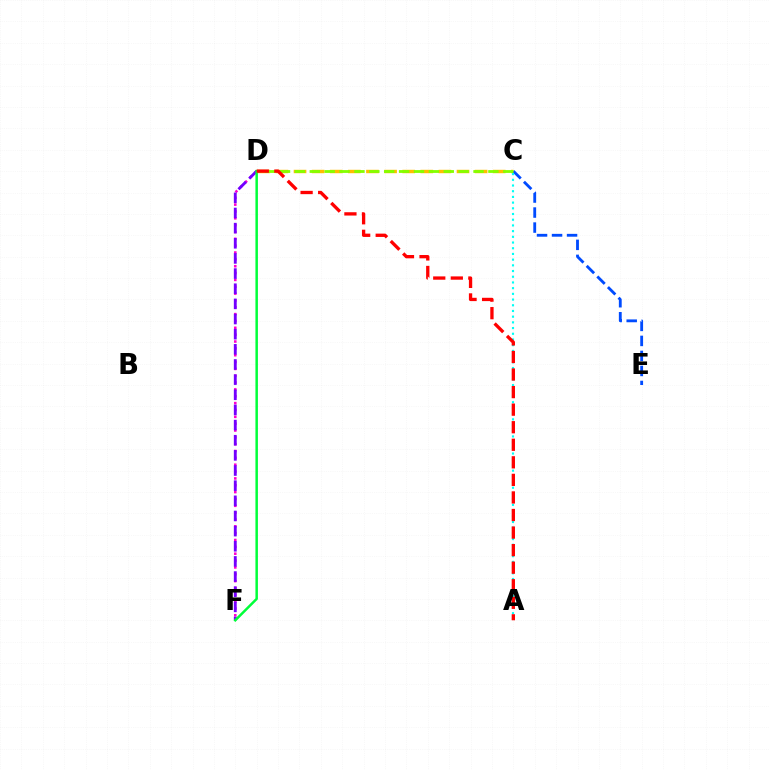{('D', 'F'): [{'color': '#ff00cf', 'line_style': 'dotted', 'thickness': 1.86}, {'color': '#7200ff', 'line_style': 'dashed', 'thickness': 2.06}, {'color': '#00ff39', 'line_style': 'solid', 'thickness': 1.79}], ('C', 'D'): [{'color': '#ffbd00', 'line_style': 'dashed', 'thickness': 2.46}, {'color': '#84ff00', 'line_style': 'dashed', 'thickness': 2.02}], ('C', 'E'): [{'color': '#004bff', 'line_style': 'dashed', 'thickness': 2.04}], ('A', 'C'): [{'color': '#00fff6', 'line_style': 'dotted', 'thickness': 1.55}], ('A', 'D'): [{'color': '#ff0000', 'line_style': 'dashed', 'thickness': 2.39}]}